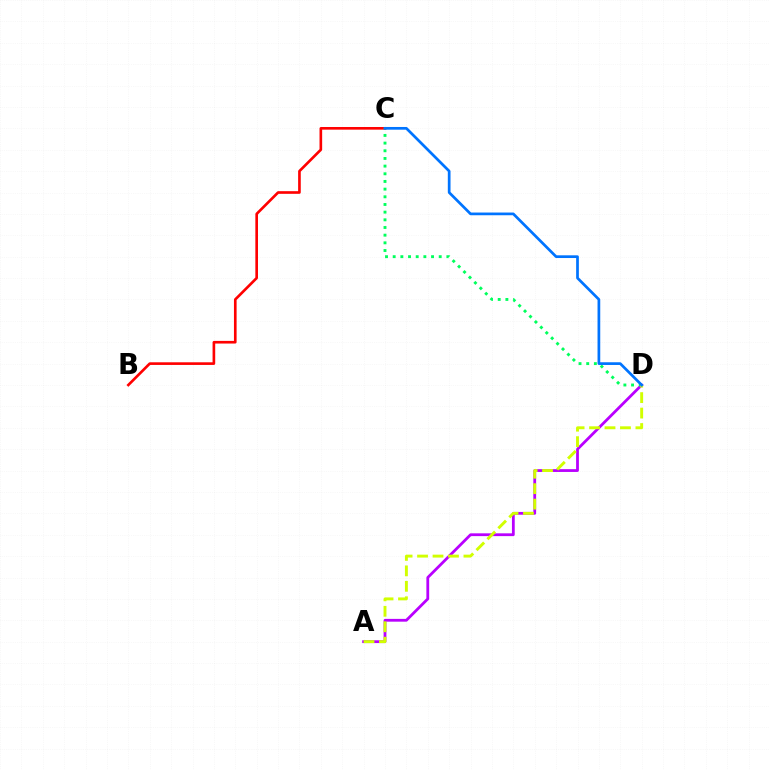{('A', 'D'): [{'color': '#b900ff', 'line_style': 'solid', 'thickness': 2.01}, {'color': '#d1ff00', 'line_style': 'dashed', 'thickness': 2.1}], ('B', 'C'): [{'color': '#ff0000', 'line_style': 'solid', 'thickness': 1.9}], ('C', 'D'): [{'color': '#00ff5c', 'line_style': 'dotted', 'thickness': 2.08}, {'color': '#0074ff', 'line_style': 'solid', 'thickness': 1.96}]}